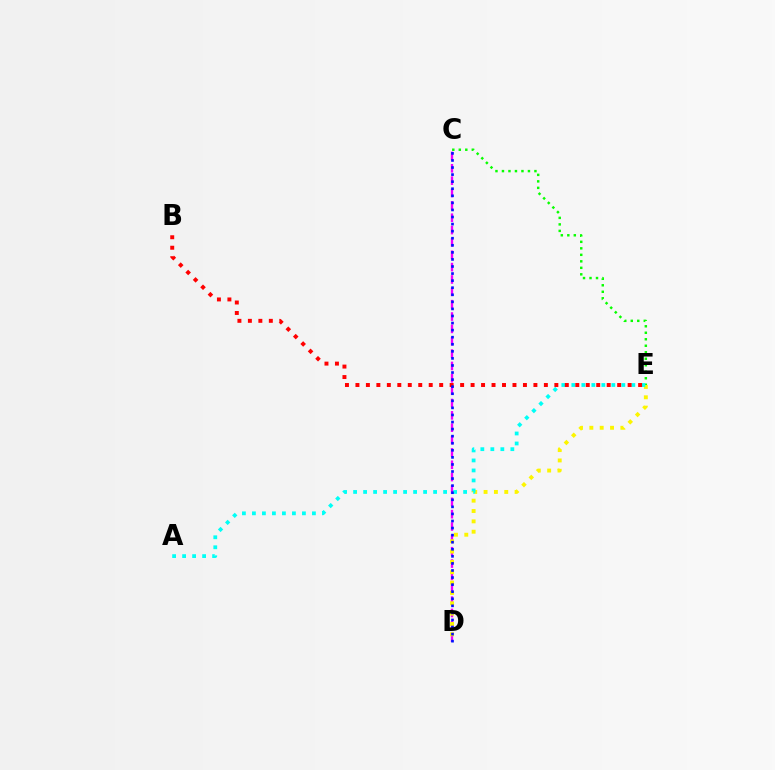{('C', 'E'): [{'color': '#08ff00', 'line_style': 'dotted', 'thickness': 1.77}], ('C', 'D'): [{'color': '#ee00ff', 'line_style': 'dashed', 'thickness': 1.68}, {'color': '#0010ff', 'line_style': 'dotted', 'thickness': 1.92}], ('D', 'E'): [{'color': '#fcf500', 'line_style': 'dotted', 'thickness': 2.81}], ('A', 'E'): [{'color': '#00fff6', 'line_style': 'dotted', 'thickness': 2.72}], ('B', 'E'): [{'color': '#ff0000', 'line_style': 'dotted', 'thickness': 2.84}]}